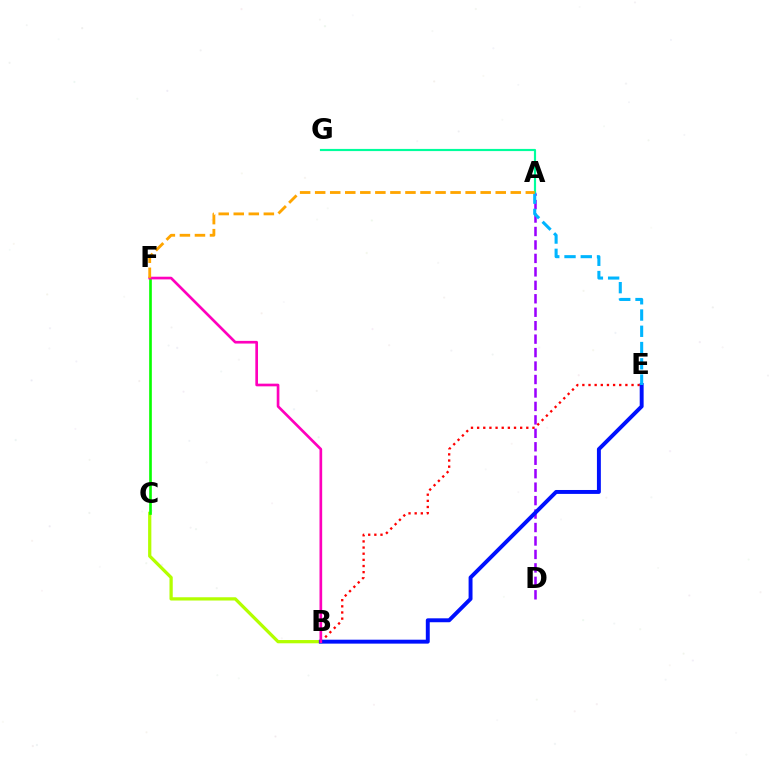{('A', 'G'): [{'color': '#00ff9d', 'line_style': 'solid', 'thickness': 1.56}], ('A', 'D'): [{'color': '#9b00ff', 'line_style': 'dashed', 'thickness': 1.83}], ('B', 'C'): [{'color': '#b3ff00', 'line_style': 'solid', 'thickness': 2.34}], ('B', 'E'): [{'color': '#ff0000', 'line_style': 'dotted', 'thickness': 1.67}, {'color': '#0010ff', 'line_style': 'solid', 'thickness': 2.83}], ('C', 'F'): [{'color': '#08ff00', 'line_style': 'solid', 'thickness': 1.9}], ('A', 'E'): [{'color': '#00b5ff', 'line_style': 'dashed', 'thickness': 2.21}], ('B', 'F'): [{'color': '#ff00bd', 'line_style': 'solid', 'thickness': 1.92}], ('A', 'F'): [{'color': '#ffa500', 'line_style': 'dashed', 'thickness': 2.04}]}